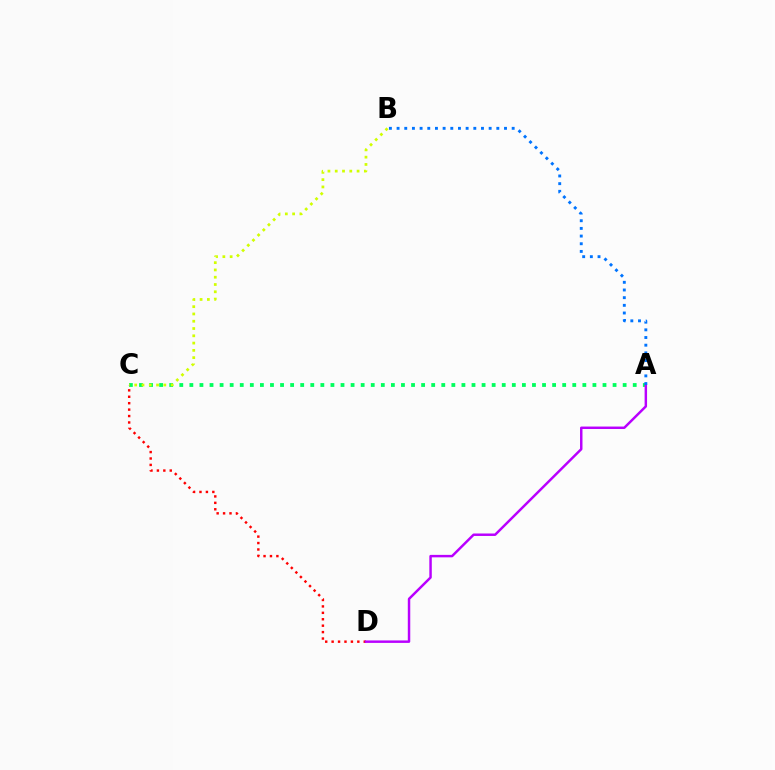{('A', 'C'): [{'color': '#00ff5c', 'line_style': 'dotted', 'thickness': 2.74}], ('C', 'D'): [{'color': '#ff0000', 'line_style': 'dotted', 'thickness': 1.75}], ('A', 'D'): [{'color': '#b900ff', 'line_style': 'solid', 'thickness': 1.77}], ('B', 'C'): [{'color': '#d1ff00', 'line_style': 'dotted', 'thickness': 1.98}], ('A', 'B'): [{'color': '#0074ff', 'line_style': 'dotted', 'thickness': 2.08}]}